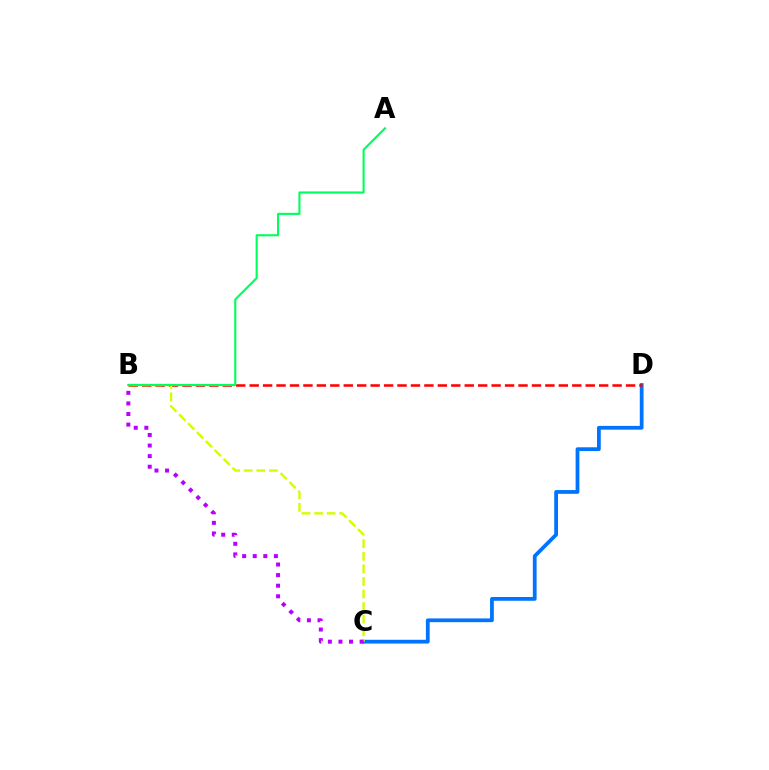{('C', 'D'): [{'color': '#0074ff', 'line_style': 'solid', 'thickness': 2.71}], ('B', 'D'): [{'color': '#ff0000', 'line_style': 'dashed', 'thickness': 1.83}], ('B', 'C'): [{'color': '#d1ff00', 'line_style': 'dashed', 'thickness': 1.71}, {'color': '#b900ff', 'line_style': 'dotted', 'thickness': 2.88}], ('A', 'B'): [{'color': '#00ff5c', 'line_style': 'solid', 'thickness': 1.53}]}